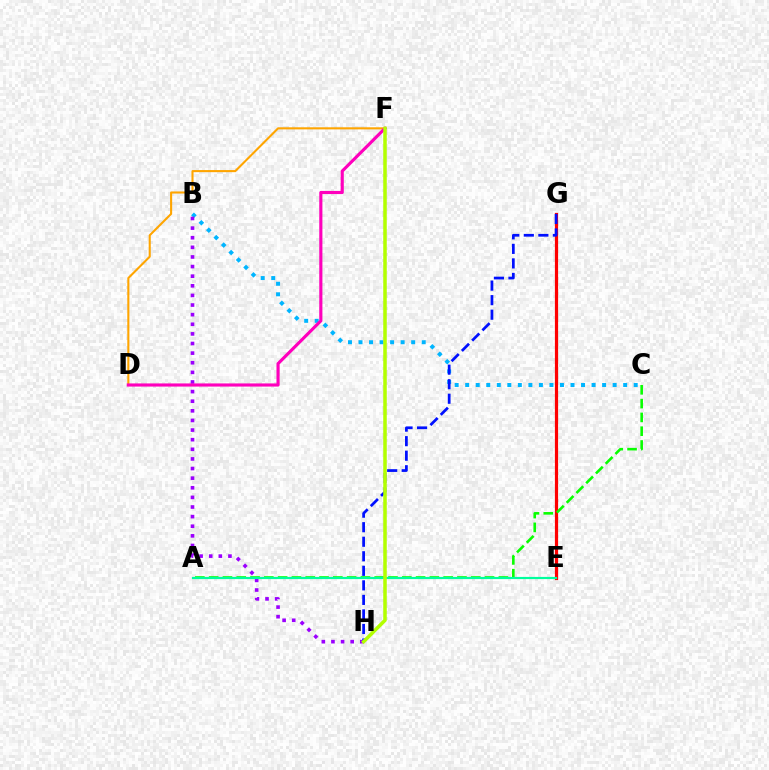{('D', 'F'): [{'color': '#ffa500', 'line_style': 'solid', 'thickness': 1.5}, {'color': '#ff00bd', 'line_style': 'solid', 'thickness': 2.26}], ('E', 'G'): [{'color': '#ff0000', 'line_style': 'solid', 'thickness': 2.3}], ('B', 'C'): [{'color': '#00b5ff', 'line_style': 'dotted', 'thickness': 2.86}], ('B', 'H'): [{'color': '#9b00ff', 'line_style': 'dotted', 'thickness': 2.61}], ('A', 'C'): [{'color': '#08ff00', 'line_style': 'dashed', 'thickness': 1.87}], ('G', 'H'): [{'color': '#0010ff', 'line_style': 'dashed', 'thickness': 1.97}], ('A', 'E'): [{'color': '#00ff9d', 'line_style': 'solid', 'thickness': 1.57}], ('F', 'H'): [{'color': '#b3ff00', 'line_style': 'solid', 'thickness': 2.54}]}